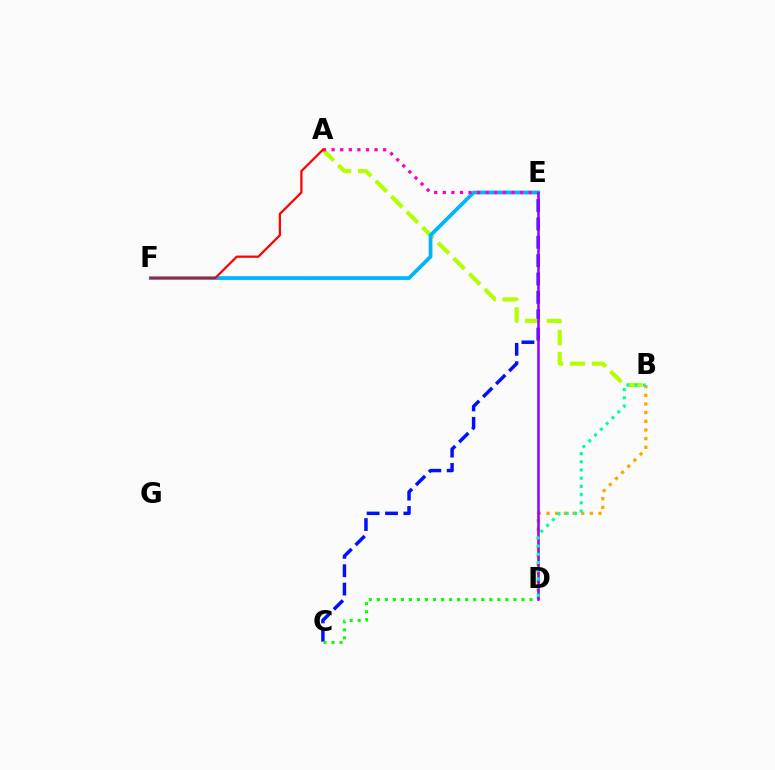{('C', 'E'): [{'color': '#0010ff', 'line_style': 'dashed', 'thickness': 2.5}], ('B', 'D'): [{'color': '#ffa500', 'line_style': 'dotted', 'thickness': 2.35}, {'color': '#00ff9d', 'line_style': 'dotted', 'thickness': 2.23}], ('A', 'B'): [{'color': '#b3ff00', 'line_style': 'dashed', 'thickness': 2.98}], ('E', 'F'): [{'color': '#00b5ff', 'line_style': 'solid', 'thickness': 2.71}], ('C', 'D'): [{'color': '#08ff00', 'line_style': 'dotted', 'thickness': 2.18}], ('A', 'E'): [{'color': '#ff00bd', 'line_style': 'dotted', 'thickness': 2.33}], ('D', 'E'): [{'color': '#9b00ff', 'line_style': 'solid', 'thickness': 1.84}], ('A', 'F'): [{'color': '#ff0000', 'line_style': 'solid', 'thickness': 1.61}]}